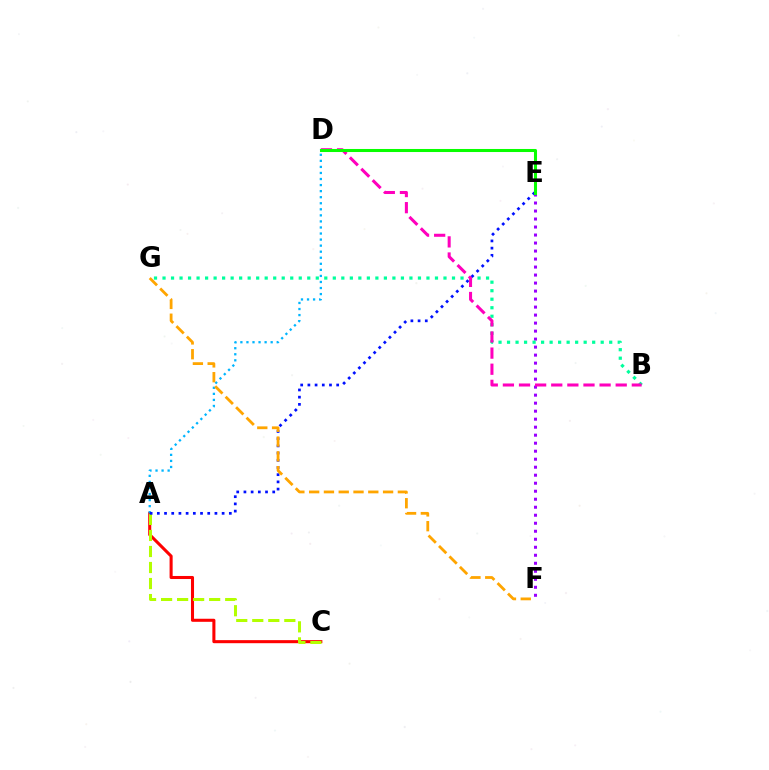{('E', 'F'): [{'color': '#9b00ff', 'line_style': 'dotted', 'thickness': 2.18}], ('B', 'G'): [{'color': '#00ff9d', 'line_style': 'dotted', 'thickness': 2.31}], ('A', 'C'): [{'color': '#ff0000', 'line_style': 'solid', 'thickness': 2.2}, {'color': '#b3ff00', 'line_style': 'dashed', 'thickness': 2.18}], ('A', 'D'): [{'color': '#00b5ff', 'line_style': 'dotted', 'thickness': 1.65}], ('A', 'E'): [{'color': '#0010ff', 'line_style': 'dotted', 'thickness': 1.96}], ('F', 'G'): [{'color': '#ffa500', 'line_style': 'dashed', 'thickness': 2.01}], ('B', 'D'): [{'color': '#ff00bd', 'line_style': 'dashed', 'thickness': 2.19}], ('D', 'E'): [{'color': '#08ff00', 'line_style': 'solid', 'thickness': 2.2}]}